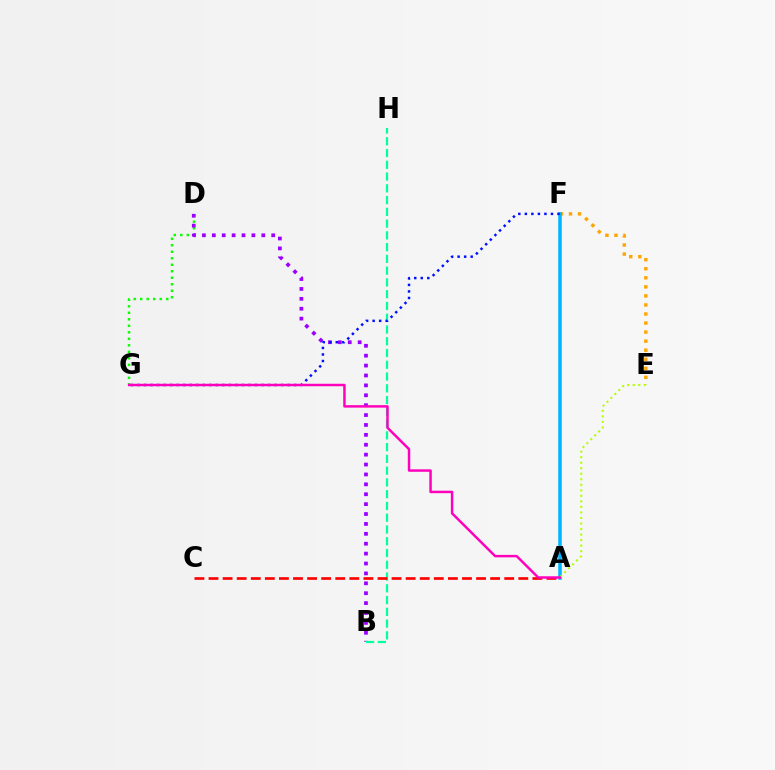{('D', 'G'): [{'color': '#08ff00', 'line_style': 'dotted', 'thickness': 1.77}], ('B', 'D'): [{'color': '#9b00ff', 'line_style': 'dotted', 'thickness': 2.69}], ('B', 'H'): [{'color': '#00ff9d', 'line_style': 'dashed', 'thickness': 1.6}], ('A', 'C'): [{'color': '#ff0000', 'line_style': 'dashed', 'thickness': 1.91}], ('E', 'F'): [{'color': '#ffa500', 'line_style': 'dotted', 'thickness': 2.46}], ('A', 'F'): [{'color': '#00b5ff', 'line_style': 'solid', 'thickness': 2.55}], ('F', 'G'): [{'color': '#0010ff', 'line_style': 'dotted', 'thickness': 1.77}], ('A', 'E'): [{'color': '#b3ff00', 'line_style': 'dotted', 'thickness': 1.5}], ('A', 'G'): [{'color': '#ff00bd', 'line_style': 'solid', 'thickness': 1.78}]}